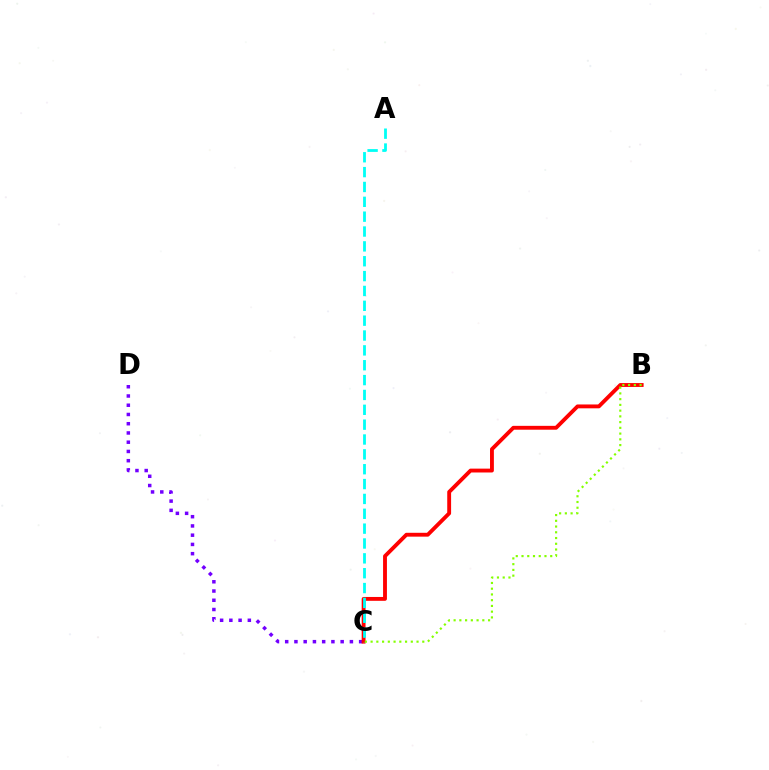{('C', 'D'): [{'color': '#7200ff', 'line_style': 'dotted', 'thickness': 2.51}], ('B', 'C'): [{'color': '#ff0000', 'line_style': 'solid', 'thickness': 2.78}, {'color': '#84ff00', 'line_style': 'dotted', 'thickness': 1.56}], ('A', 'C'): [{'color': '#00fff6', 'line_style': 'dashed', 'thickness': 2.02}]}